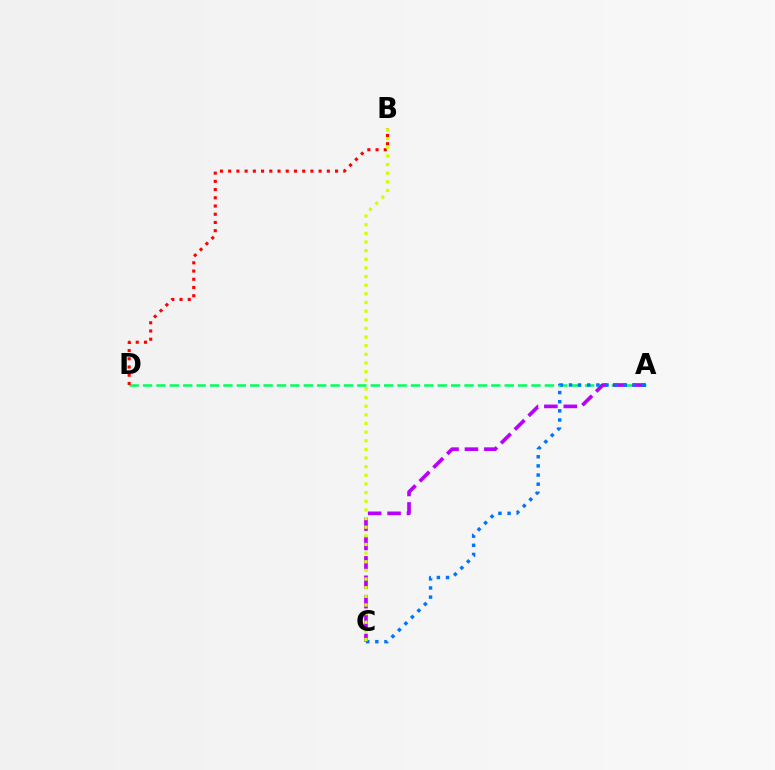{('A', 'D'): [{'color': '#00ff5c', 'line_style': 'dashed', 'thickness': 1.82}], ('A', 'C'): [{'color': '#b900ff', 'line_style': 'dashed', 'thickness': 2.64}, {'color': '#0074ff', 'line_style': 'dotted', 'thickness': 2.48}], ('B', 'D'): [{'color': '#ff0000', 'line_style': 'dotted', 'thickness': 2.23}], ('B', 'C'): [{'color': '#d1ff00', 'line_style': 'dotted', 'thickness': 2.35}]}